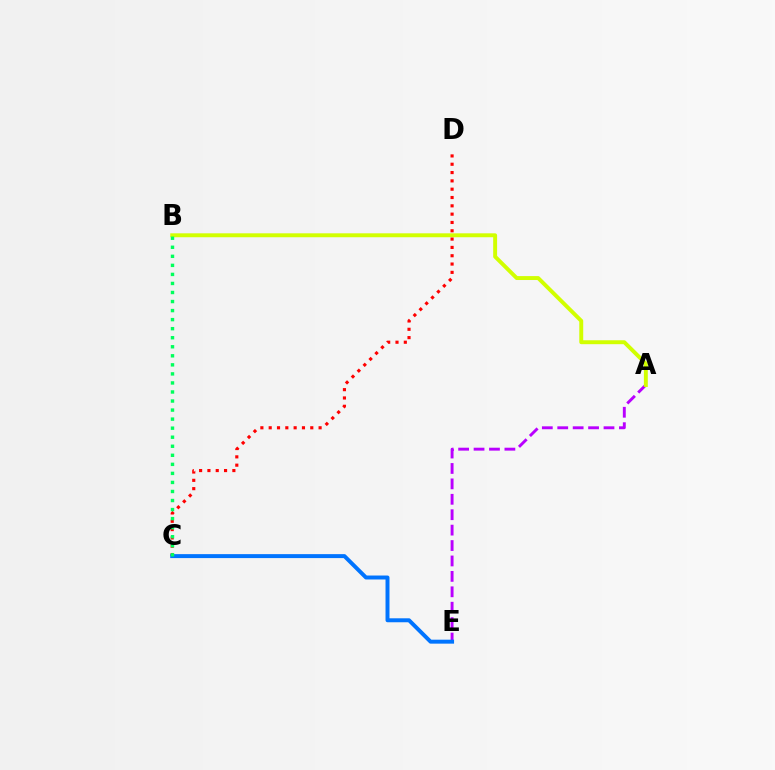{('A', 'E'): [{'color': '#b900ff', 'line_style': 'dashed', 'thickness': 2.09}], ('A', 'B'): [{'color': '#d1ff00', 'line_style': 'solid', 'thickness': 2.82}], ('C', 'D'): [{'color': '#ff0000', 'line_style': 'dotted', 'thickness': 2.26}], ('C', 'E'): [{'color': '#0074ff', 'line_style': 'solid', 'thickness': 2.85}], ('B', 'C'): [{'color': '#00ff5c', 'line_style': 'dotted', 'thickness': 2.46}]}